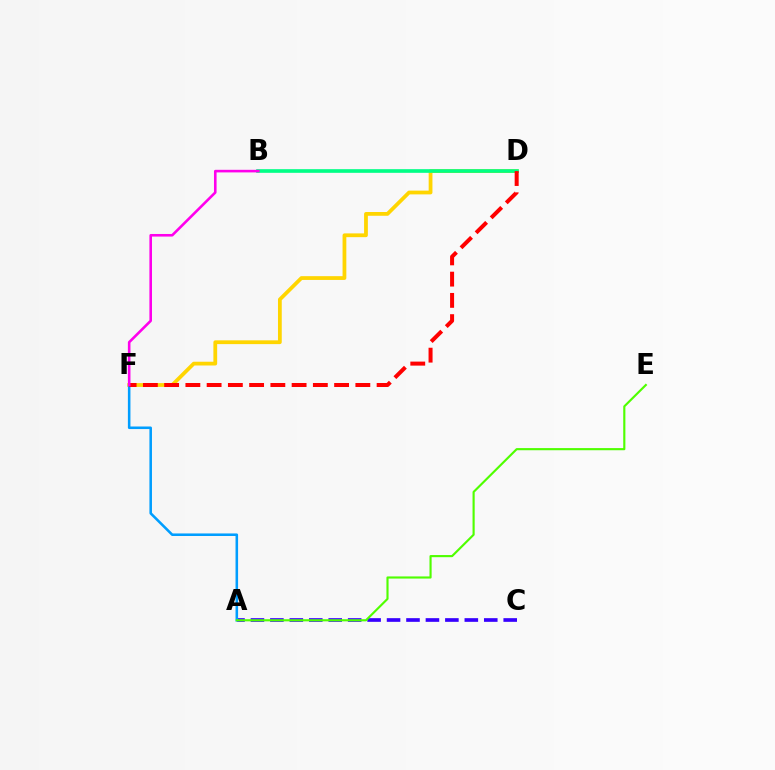{('D', 'F'): [{'color': '#ffd500', 'line_style': 'solid', 'thickness': 2.72}, {'color': '#ff0000', 'line_style': 'dashed', 'thickness': 2.89}], ('B', 'D'): [{'color': '#00ff86', 'line_style': 'solid', 'thickness': 2.62}], ('A', 'C'): [{'color': '#3700ff', 'line_style': 'dashed', 'thickness': 2.64}], ('A', 'F'): [{'color': '#009eff', 'line_style': 'solid', 'thickness': 1.84}], ('A', 'E'): [{'color': '#4fff00', 'line_style': 'solid', 'thickness': 1.54}], ('B', 'F'): [{'color': '#ff00ed', 'line_style': 'solid', 'thickness': 1.87}]}